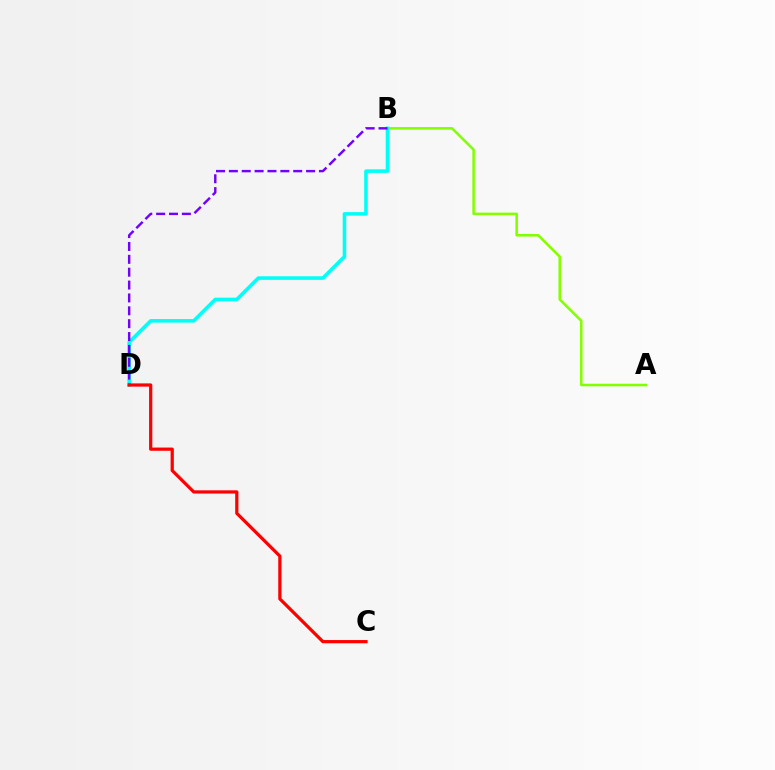{('A', 'B'): [{'color': '#84ff00', 'line_style': 'solid', 'thickness': 1.84}], ('B', 'D'): [{'color': '#00fff6', 'line_style': 'solid', 'thickness': 2.56}, {'color': '#7200ff', 'line_style': 'dashed', 'thickness': 1.75}], ('C', 'D'): [{'color': '#ff0000', 'line_style': 'solid', 'thickness': 2.32}]}